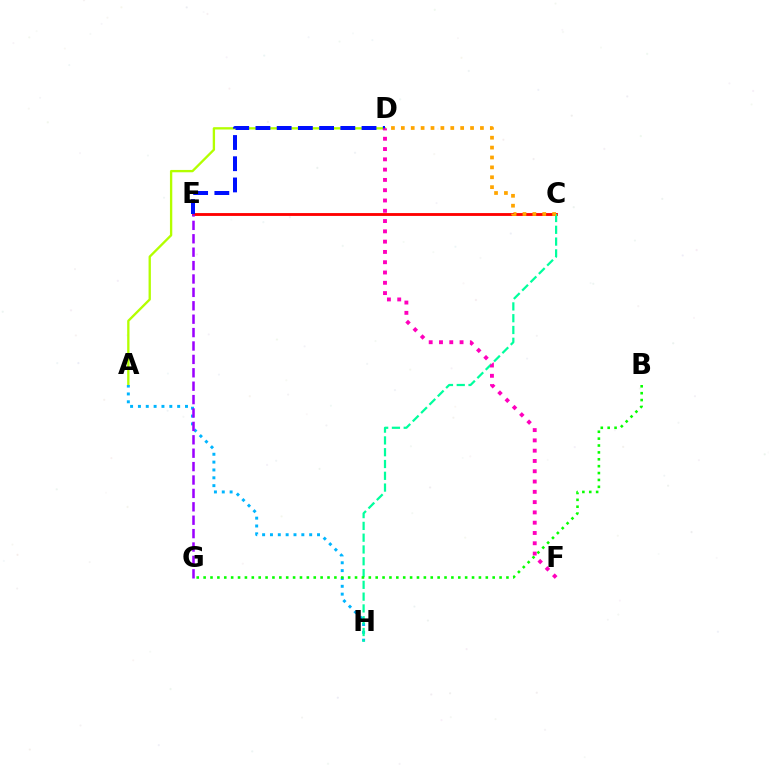{('A', 'D'): [{'color': '#b3ff00', 'line_style': 'solid', 'thickness': 1.68}], ('C', 'E'): [{'color': '#ff0000', 'line_style': 'solid', 'thickness': 2.05}], ('D', 'E'): [{'color': '#0010ff', 'line_style': 'dashed', 'thickness': 2.88}], ('A', 'H'): [{'color': '#00b5ff', 'line_style': 'dotted', 'thickness': 2.13}], ('E', 'G'): [{'color': '#9b00ff', 'line_style': 'dashed', 'thickness': 1.82}], ('C', 'H'): [{'color': '#00ff9d', 'line_style': 'dashed', 'thickness': 1.6}], ('B', 'G'): [{'color': '#08ff00', 'line_style': 'dotted', 'thickness': 1.87}], ('D', 'F'): [{'color': '#ff00bd', 'line_style': 'dotted', 'thickness': 2.8}], ('C', 'D'): [{'color': '#ffa500', 'line_style': 'dotted', 'thickness': 2.69}]}